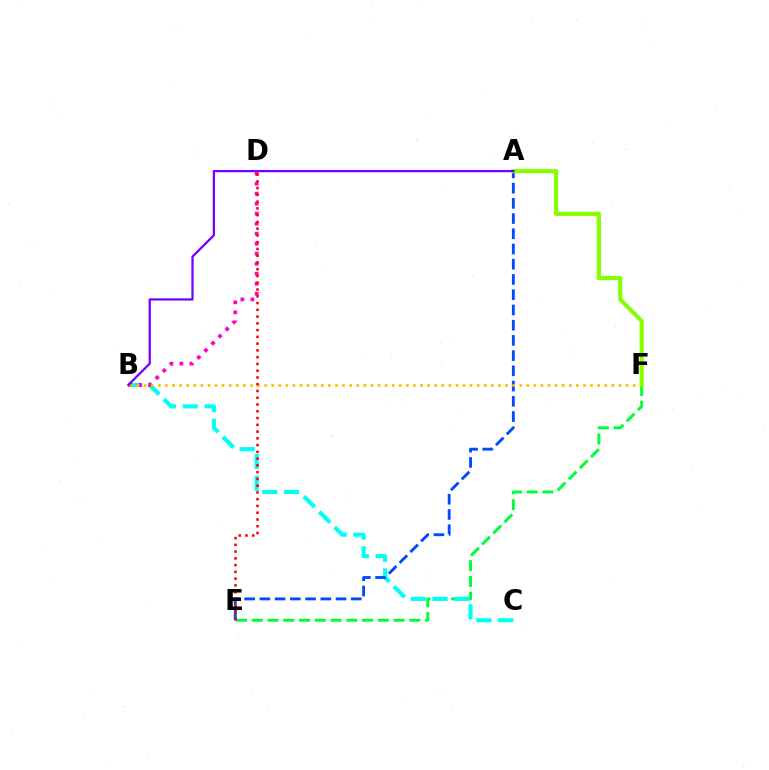{('E', 'F'): [{'color': '#00ff39', 'line_style': 'dashed', 'thickness': 2.14}], ('B', 'C'): [{'color': '#00fff6', 'line_style': 'dashed', 'thickness': 2.96}], ('A', 'E'): [{'color': '#004bff', 'line_style': 'dashed', 'thickness': 2.07}], ('B', 'D'): [{'color': '#ff00cf', 'line_style': 'dotted', 'thickness': 2.72}], ('B', 'F'): [{'color': '#ffbd00', 'line_style': 'dotted', 'thickness': 1.93}], ('A', 'F'): [{'color': '#84ff00', 'line_style': 'solid', 'thickness': 2.98}], ('A', 'B'): [{'color': '#7200ff', 'line_style': 'solid', 'thickness': 1.62}], ('D', 'E'): [{'color': '#ff0000', 'line_style': 'dotted', 'thickness': 1.84}]}